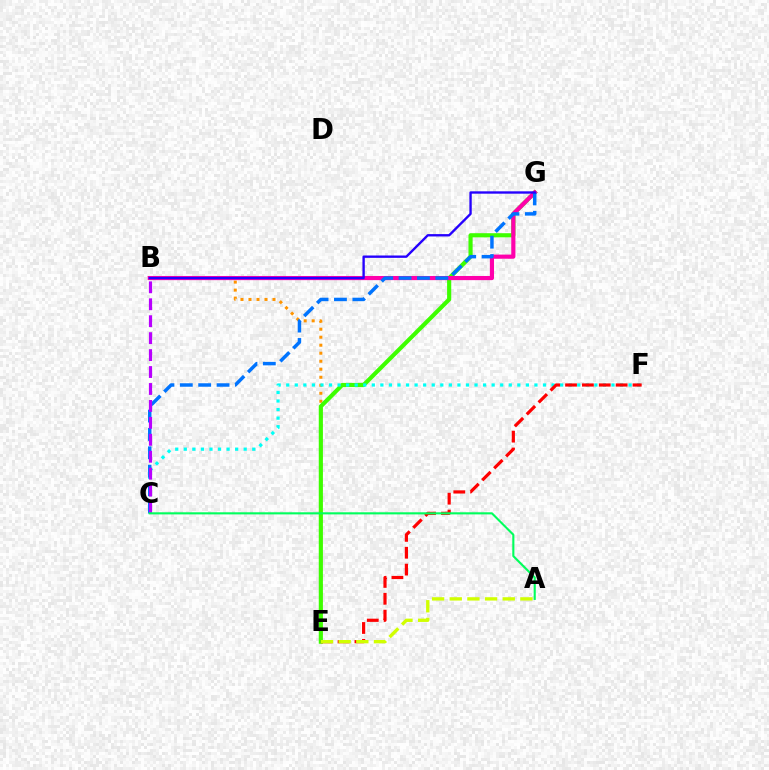{('B', 'E'): [{'color': '#ff9400', 'line_style': 'dotted', 'thickness': 2.18}], ('E', 'G'): [{'color': '#3dff00', 'line_style': 'solid', 'thickness': 2.99}], ('B', 'G'): [{'color': '#ff00ac', 'line_style': 'solid', 'thickness': 2.99}, {'color': '#2500ff', 'line_style': 'solid', 'thickness': 1.7}], ('C', 'F'): [{'color': '#00fff6', 'line_style': 'dotted', 'thickness': 2.33}], ('E', 'F'): [{'color': '#ff0000', 'line_style': 'dashed', 'thickness': 2.29}], ('A', 'E'): [{'color': '#d1ff00', 'line_style': 'dashed', 'thickness': 2.4}], ('C', 'G'): [{'color': '#0074ff', 'line_style': 'dashed', 'thickness': 2.5}], ('B', 'C'): [{'color': '#b900ff', 'line_style': 'dashed', 'thickness': 2.3}], ('A', 'C'): [{'color': '#00ff5c', 'line_style': 'solid', 'thickness': 1.52}]}